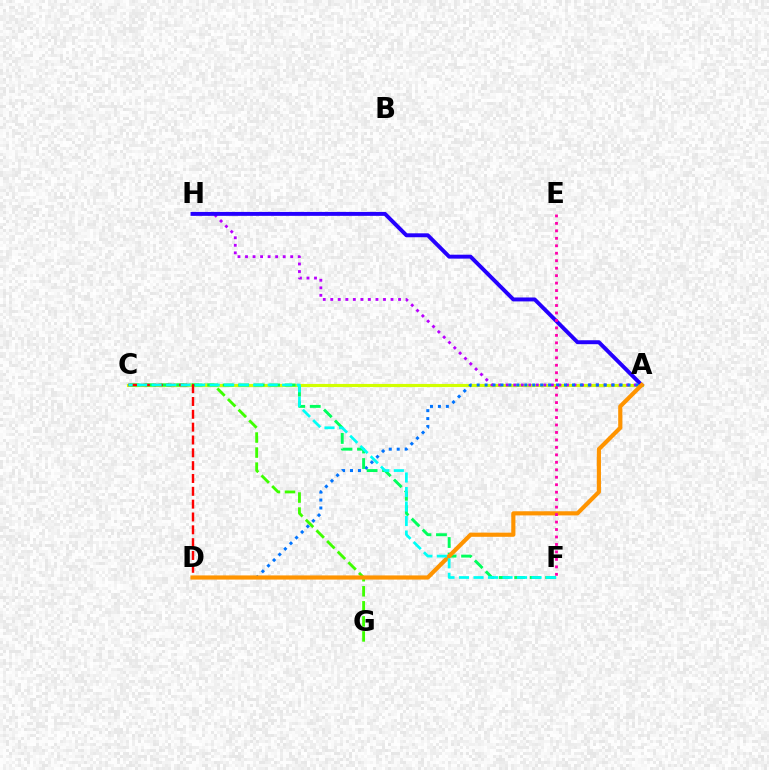{('C', 'G'): [{'color': '#3dff00', 'line_style': 'dashed', 'thickness': 2.04}], ('A', 'C'): [{'color': '#d1ff00', 'line_style': 'solid', 'thickness': 2.26}], ('A', 'H'): [{'color': '#b900ff', 'line_style': 'dotted', 'thickness': 2.05}, {'color': '#2500ff', 'line_style': 'solid', 'thickness': 2.83}], ('A', 'D'): [{'color': '#0074ff', 'line_style': 'dotted', 'thickness': 2.16}, {'color': '#ff9400', 'line_style': 'solid', 'thickness': 2.99}], ('C', 'F'): [{'color': '#00ff5c', 'line_style': 'dashed', 'thickness': 2.11}, {'color': '#00fff6', 'line_style': 'dashed', 'thickness': 1.97}], ('C', 'D'): [{'color': '#ff0000', 'line_style': 'dashed', 'thickness': 1.74}], ('E', 'F'): [{'color': '#ff00ac', 'line_style': 'dotted', 'thickness': 2.03}]}